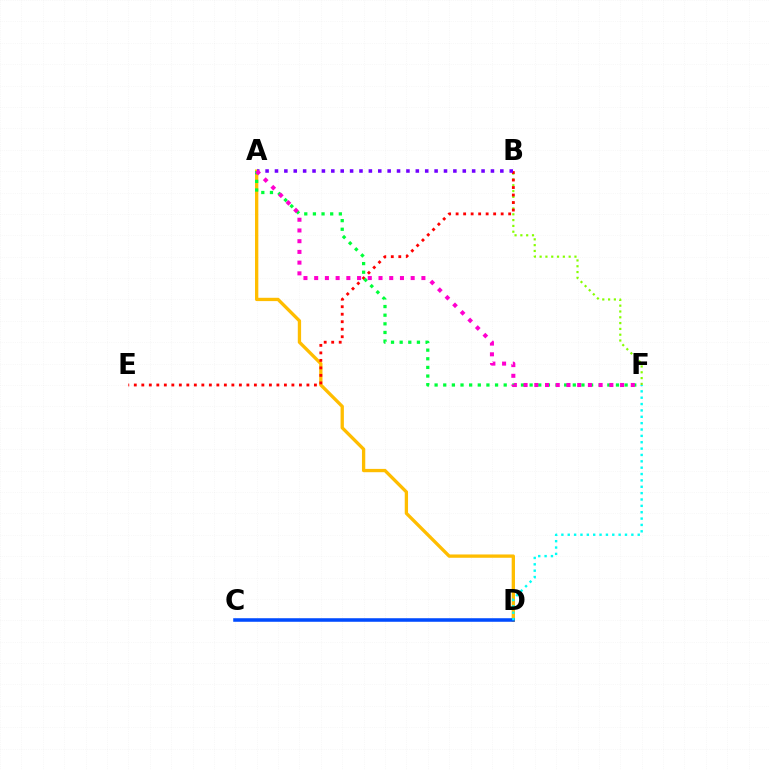{('A', 'D'): [{'color': '#ffbd00', 'line_style': 'solid', 'thickness': 2.38}], ('B', 'F'): [{'color': '#84ff00', 'line_style': 'dotted', 'thickness': 1.58}], ('B', 'E'): [{'color': '#ff0000', 'line_style': 'dotted', 'thickness': 2.04}], ('A', 'B'): [{'color': '#7200ff', 'line_style': 'dotted', 'thickness': 2.55}], ('C', 'D'): [{'color': '#004bff', 'line_style': 'solid', 'thickness': 2.55}], ('A', 'F'): [{'color': '#00ff39', 'line_style': 'dotted', 'thickness': 2.35}, {'color': '#ff00cf', 'line_style': 'dotted', 'thickness': 2.91}], ('D', 'F'): [{'color': '#00fff6', 'line_style': 'dotted', 'thickness': 1.73}]}